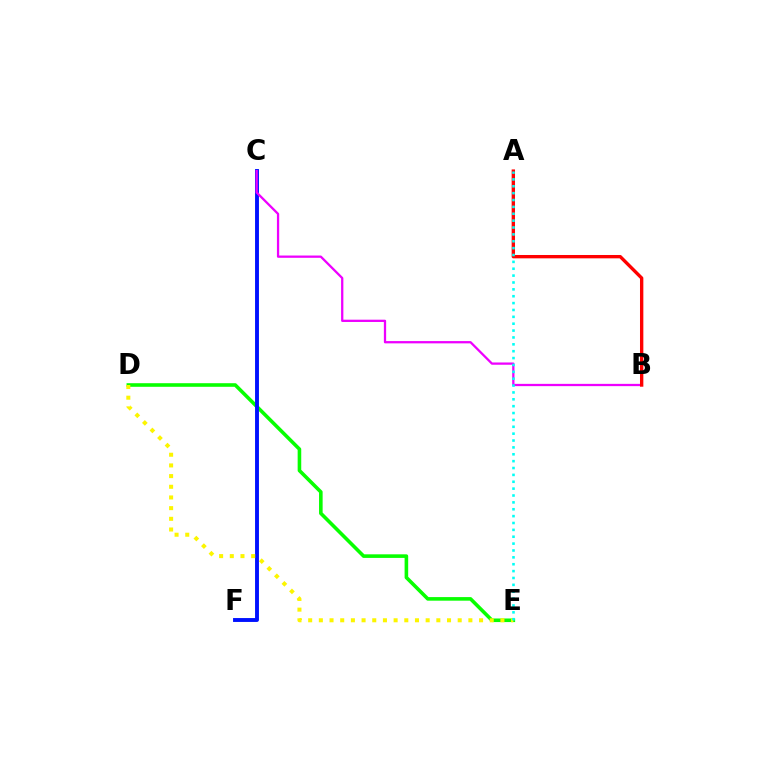{('D', 'E'): [{'color': '#08ff00', 'line_style': 'solid', 'thickness': 2.58}, {'color': '#fcf500', 'line_style': 'dotted', 'thickness': 2.9}], ('C', 'F'): [{'color': '#0010ff', 'line_style': 'solid', 'thickness': 2.8}], ('B', 'C'): [{'color': '#ee00ff', 'line_style': 'solid', 'thickness': 1.64}], ('A', 'B'): [{'color': '#ff0000', 'line_style': 'solid', 'thickness': 2.42}], ('A', 'E'): [{'color': '#00fff6', 'line_style': 'dotted', 'thickness': 1.87}]}